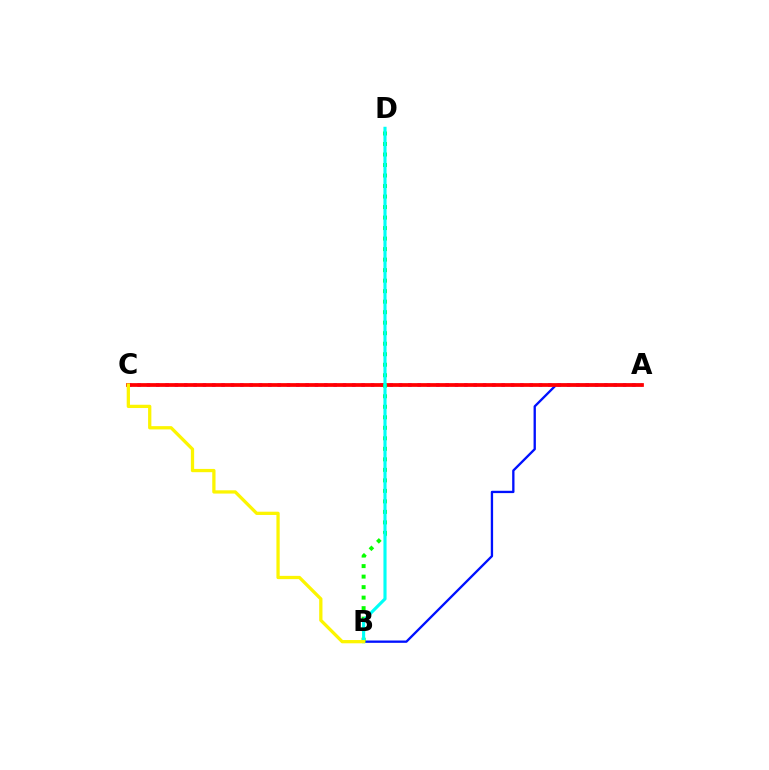{('A', 'C'): [{'color': '#ee00ff', 'line_style': 'dotted', 'thickness': 2.54}, {'color': '#ff0000', 'line_style': 'solid', 'thickness': 2.7}], ('A', 'B'): [{'color': '#0010ff', 'line_style': 'solid', 'thickness': 1.67}], ('B', 'D'): [{'color': '#08ff00', 'line_style': 'dotted', 'thickness': 2.86}, {'color': '#00fff6', 'line_style': 'solid', 'thickness': 2.25}], ('B', 'C'): [{'color': '#fcf500', 'line_style': 'solid', 'thickness': 2.35}]}